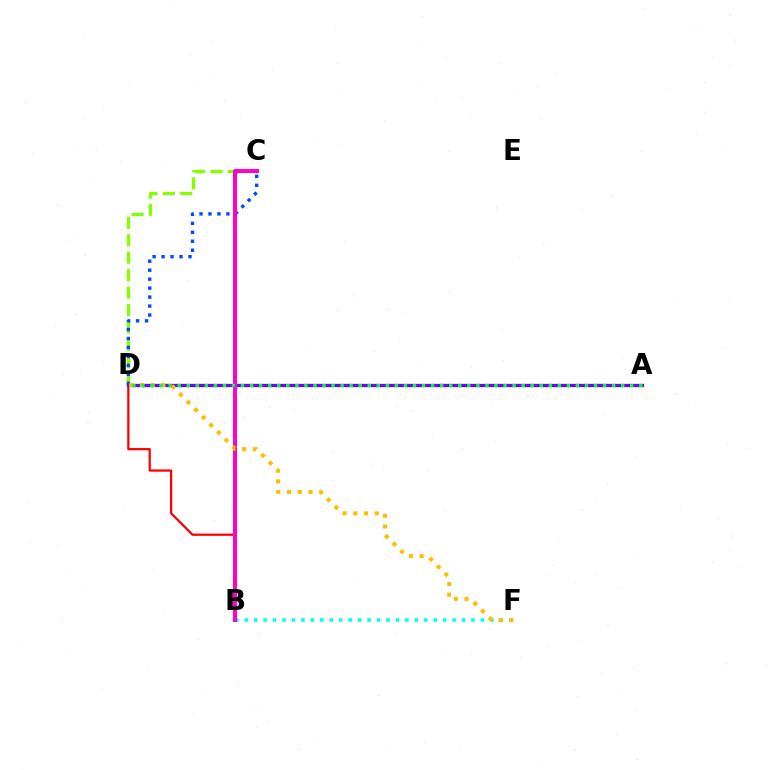{('C', 'D'): [{'color': '#84ff00', 'line_style': 'dashed', 'thickness': 2.37}, {'color': '#004bff', 'line_style': 'dotted', 'thickness': 2.44}], ('B', 'D'): [{'color': '#ff0000', 'line_style': 'solid', 'thickness': 1.62}], ('A', 'D'): [{'color': '#7200ff', 'line_style': 'solid', 'thickness': 2.36}, {'color': '#00ff39', 'line_style': 'dotted', 'thickness': 2.46}], ('B', 'F'): [{'color': '#00fff6', 'line_style': 'dotted', 'thickness': 2.57}], ('B', 'C'): [{'color': '#ff00cf', 'line_style': 'solid', 'thickness': 2.87}], ('D', 'F'): [{'color': '#ffbd00', 'line_style': 'dotted', 'thickness': 2.92}]}